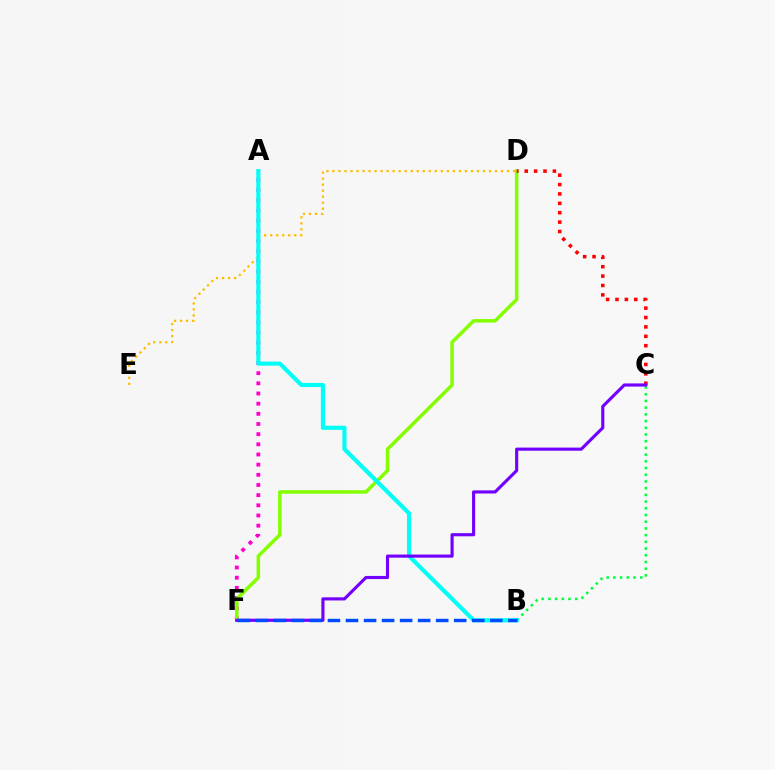{('D', 'E'): [{'color': '#ffbd00', 'line_style': 'dotted', 'thickness': 1.64}], ('B', 'C'): [{'color': '#00ff39', 'line_style': 'dotted', 'thickness': 1.82}], ('A', 'F'): [{'color': '#ff00cf', 'line_style': 'dotted', 'thickness': 2.76}], ('D', 'F'): [{'color': '#84ff00', 'line_style': 'solid', 'thickness': 2.52}], ('A', 'B'): [{'color': '#00fff6', 'line_style': 'solid', 'thickness': 2.96}], ('C', 'D'): [{'color': '#ff0000', 'line_style': 'dotted', 'thickness': 2.55}], ('C', 'F'): [{'color': '#7200ff', 'line_style': 'solid', 'thickness': 2.25}], ('B', 'F'): [{'color': '#004bff', 'line_style': 'dashed', 'thickness': 2.45}]}